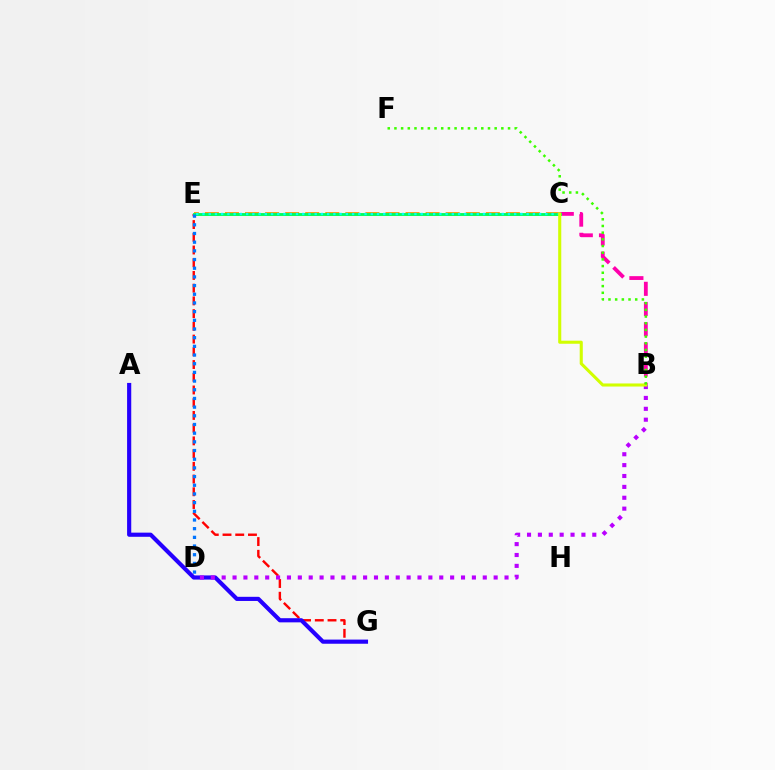{('E', 'G'): [{'color': '#ff0000', 'line_style': 'dashed', 'thickness': 1.73}], ('C', 'E'): [{'color': '#ff9400', 'line_style': 'dashed', 'thickness': 2.73}, {'color': '#00ff5c', 'line_style': 'solid', 'thickness': 2.07}, {'color': '#00fff6', 'line_style': 'dotted', 'thickness': 1.69}], ('B', 'C'): [{'color': '#ff00ac', 'line_style': 'dashed', 'thickness': 2.74}, {'color': '#d1ff00', 'line_style': 'solid', 'thickness': 2.21}], ('D', 'E'): [{'color': '#0074ff', 'line_style': 'dotted', 'thickness': 2.36}], ('A', 'G'): [{'color': '#2500ff', 'line_style': 'solid', 'thickness': 2.99}], ('B', 'D'): [{'color': '#b900ff', 'line_style': 'dotted', 'thickness': 2.96}], ('B', 'F'): [{'color': '#3dff00', 'line_style': 'dotted', 'thickness': 1.82}]}